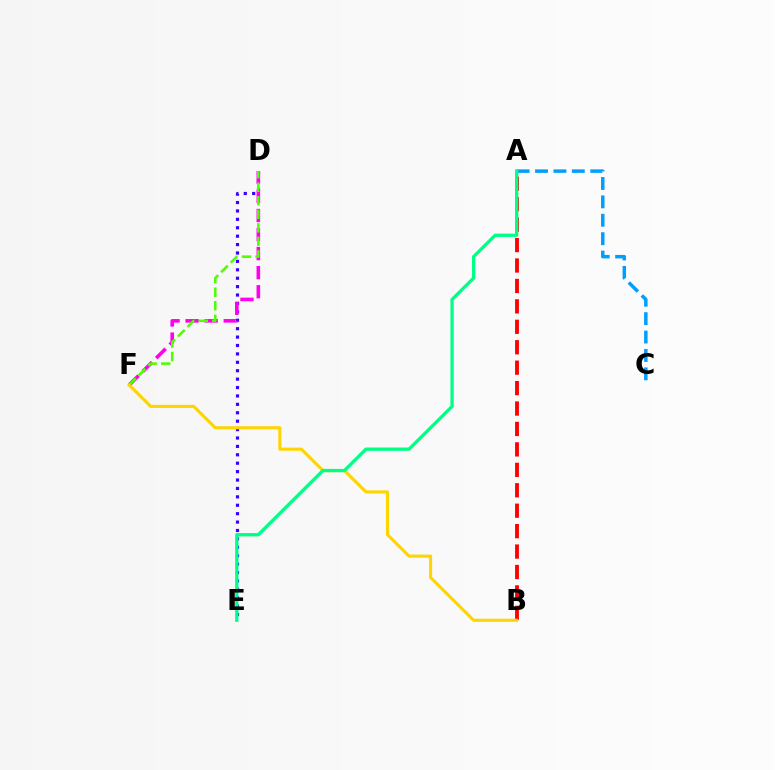{('D', 'E'): [{'color': '#3700ff', 'line_style': 'dotted', 'thickness': 2.28}], ('A', 'C'): [{'color': '#009eff', 'line_style': 'dashed', 'thickness': 2.5}], ('D', 'F'): [{'color': '#ff00ed', 'line_style': 'dashed', 'thickness': 2.59}, {'color': '#4fff00', 'line_style': 'dashed', 'thickness': 1.84}], ('A', 'B'): [{'color': '#ff0000', 'line_style': 'dashed', 'thickness': 2.78}], ('B', 'F'): [{'color': '#ffd500', 'line_style': 'solid', 'thickness': 2.24}], ('A', 'E'): [{'color': '#00ff86', 'line_style': 'solid', 'thickness': 2.37}]}